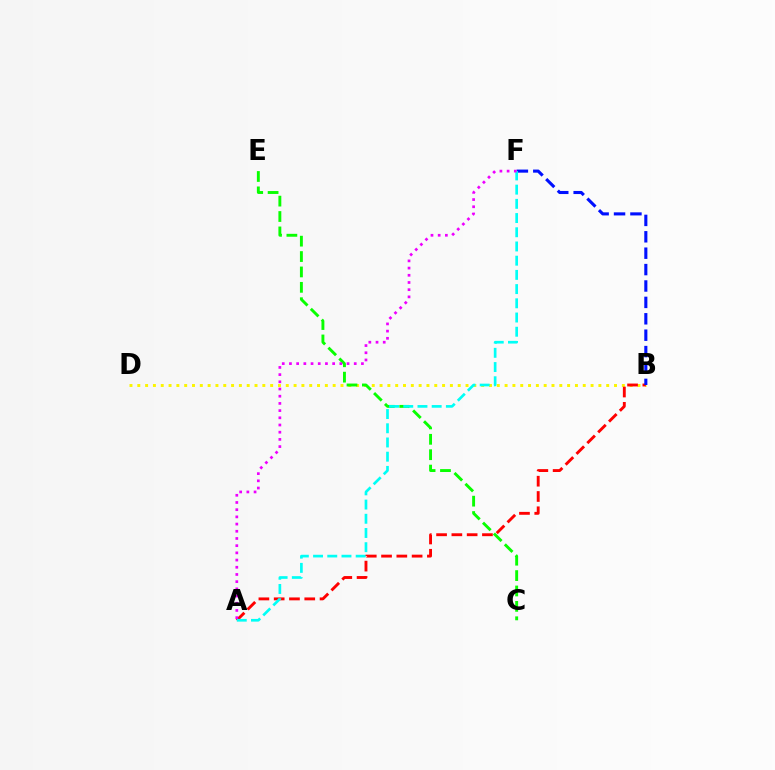{('B', 'D'): [{'color': '#fcf500', 'line_style': 'dotted', 'thickness': 2.12}], ('A', 'B'): [{'color': '#ff0000', 'line_style': 'dashed', 'thickness': 2.08}], ('C', 'E'): [{'color': '#08ff00', 'line_style': 'dashed', 'thickness': 2.09}], ('B', 'F'): [{'color': '#0010ff', 'line_style': 'dashed', 'thickness': 2.23}], ('A', 'F'): [{'color': '#00fff6', 'line_style': 'dashed', 'thickness': 1.93}, {'color': '#ee00ff', 'line_style': 'dotted', 'thickness': 1.96}]}